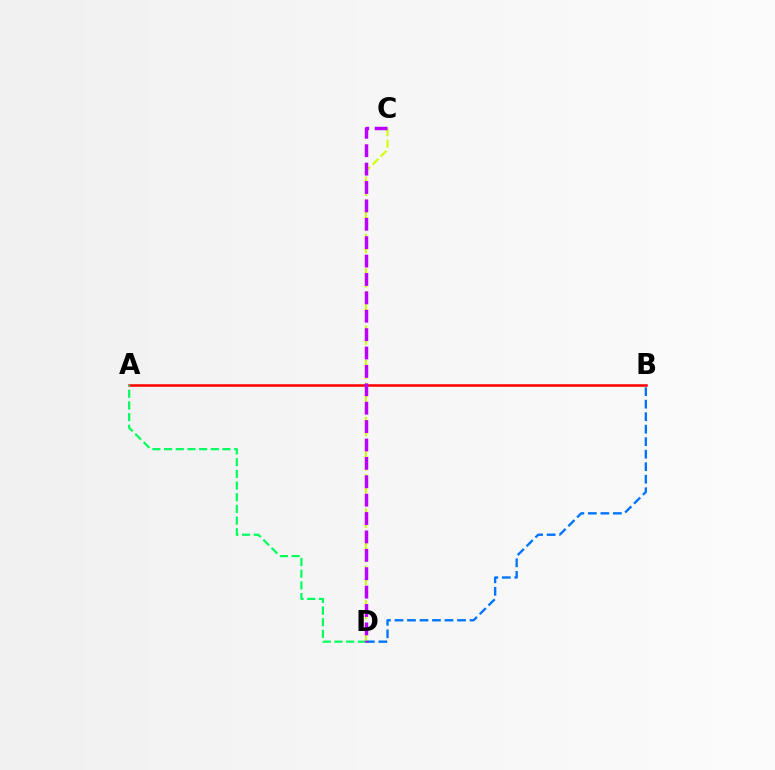{('C', 'D'): [{'color': '#d1ff00', 'line_style': 'dashed', 'thickness': 1.55}, {'color': '#b900ff', 'line_style': 'dashed', 'thickness': 2.5}], ('B', 'D'): [{'color': '#0074ff', 'line_style': 'dashed', 'thickness': 1.7}], ('A', 'B'): [{'color': '#ff0000', 'line_style': 'solid', 'thickness': 1.83}], ('A', 'D'): [{'color': '#00ff5c', 'line_style': 'dashed', 'thickness': 1.59}]}